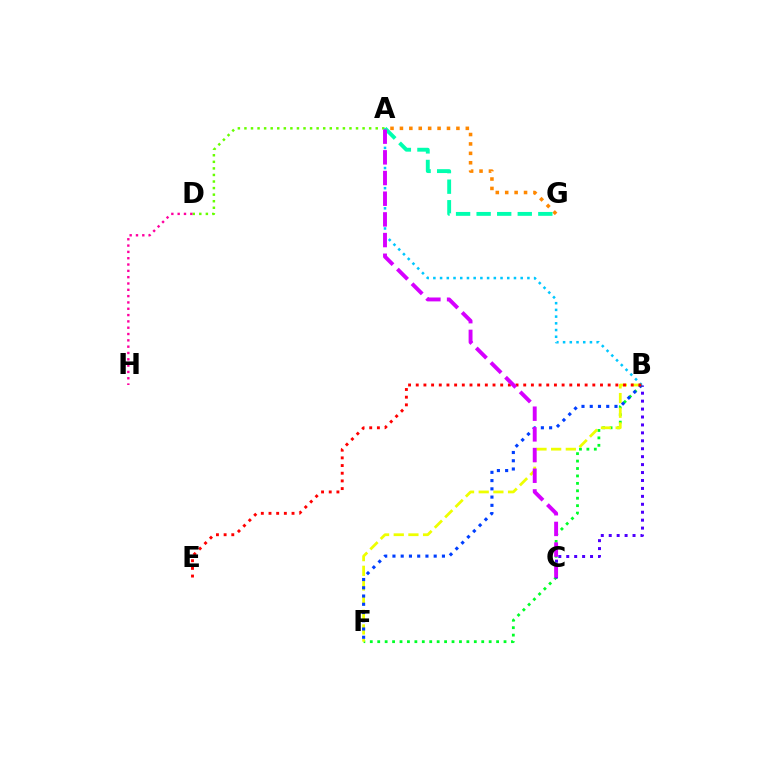{('B', 'F'): [{'color': '#00ff27', 'line_style': 'dotted', 'thickness': 2.02}, {'color': '#eeff00', 'line_style': 'dashed', 'thickness': 1.99}, {'color': '#003fff', 'line_style': 'dotted', 'thickness': 2.24}], ('A', 'D'): [{'color': '#66ff00', 'line_style': 'dotted', 'thickness': 1.78}], ('B', 'C'): [{'color': '#4f00ff', 'line_style': 'dotted', 'thickness': 2.16}], ('A', 'G'): [{'color': '#ff8800', 'line_style': 'dotted', 'thickness': 2.56}, {'color': '#00ffaf', 'line_style': 'dashed', 'thickness': 2.79}], ('A', 'B'): [{'color': '#00c7ff', 'line_style': 'dotted', 'thickness': 1.82}], ('B', 'E'): [{'color': '#ff0000', 'line_style': 'dotted', 'thickness': 2.09}], ('A', 'C'): [{'color': '#d600ff', 'line_style': 'dashed', 'thickness': 2.81}], ('D', 'H'): [{'color': '#ff00a0', 'line_style': 'dotted', 'thickness': 1.72}]}